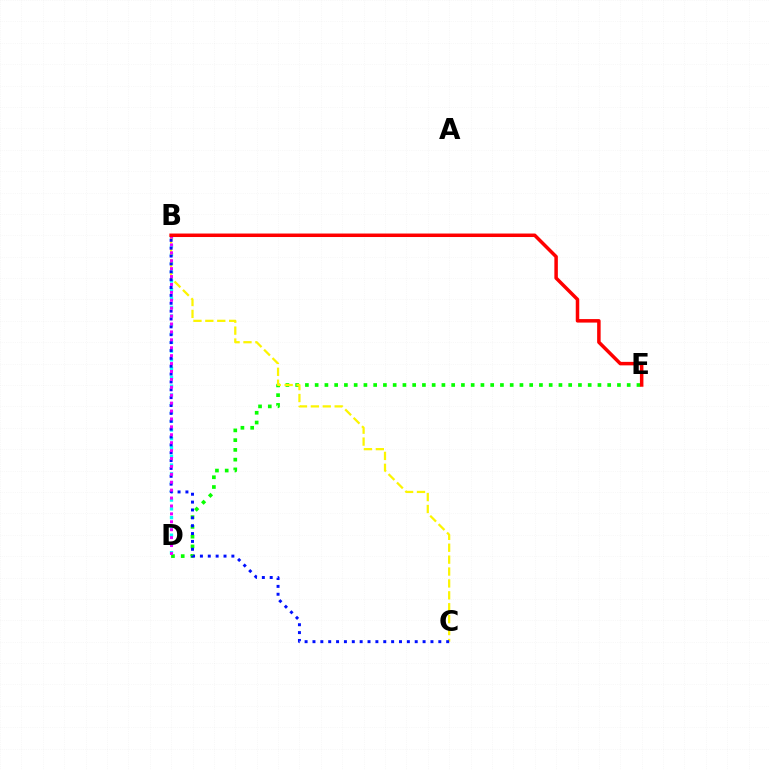{('D', 'E'): [{'color': '#08ff00', 'line_style': 'dotted', 'thickness': 2.65}], ('B', 'D'): [{'color': '#00fff6', 'line_style': 'dotted', 'thickness': 2.38}, {'color': '#ee00ff', 'line_style': 'dotted', 'thickness': 2.15}], ('B', 'C'): [{'color': '#fcf500', 'line_style': 'dashed', 'thickness': 1.62}, {'color': '#0010ff', 'line_style': 'dotted', 'thickness': 2.14}], ('B', 'E'): [{'color': '#ff0000', 'line_style': 'solid', 'thickness': 2.52}]}